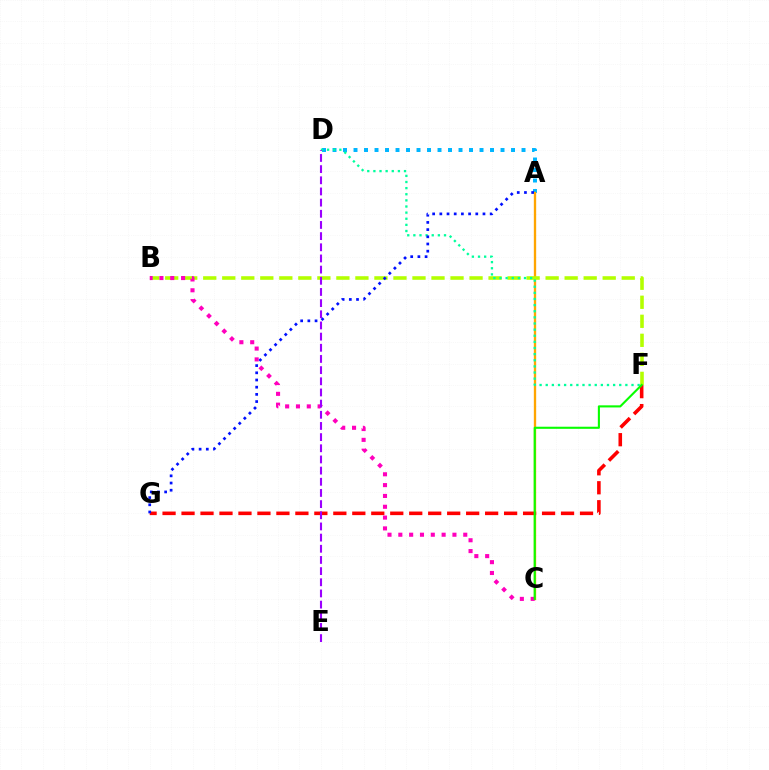{('A', 'D'): [{'color': '#00b5ff', 'line_style': 'dotted', 'thickness': 2.85}], ('A', 'C'): [{'color': '#ffa500', 'line_style': 'solid', 'thickness': 1.68}], ('B', 'F'): [{'color': '#b3ff00', 'line_style': 'dashed', 'thickness': 2.58}], ('F', 'G'): [{'color': '#ff0000', 'line_style': 'dashed', 'thickness': 2.58}], ('D', 'F'): [{'color': '#00ff9d', 'line_style': 'dotted', 'thickness': 1.66}], ('A', 'G'): [{'color': '#0010ff', 'line_style': 'dotted', 'thickness': 1.95}], ('B', 'C'): [{'color': '#ff00bd', 'line_style': 'dotted', 'thickness': 2.94}], ('C', 'F'): [{'color': '#08ff00', 'line_style': 'solid', 'thickness': 1.51}], ('D', 'E'): [{'color': '#9b00ff', 'line_style': 'dashed', 'thickness': 1.52}]}